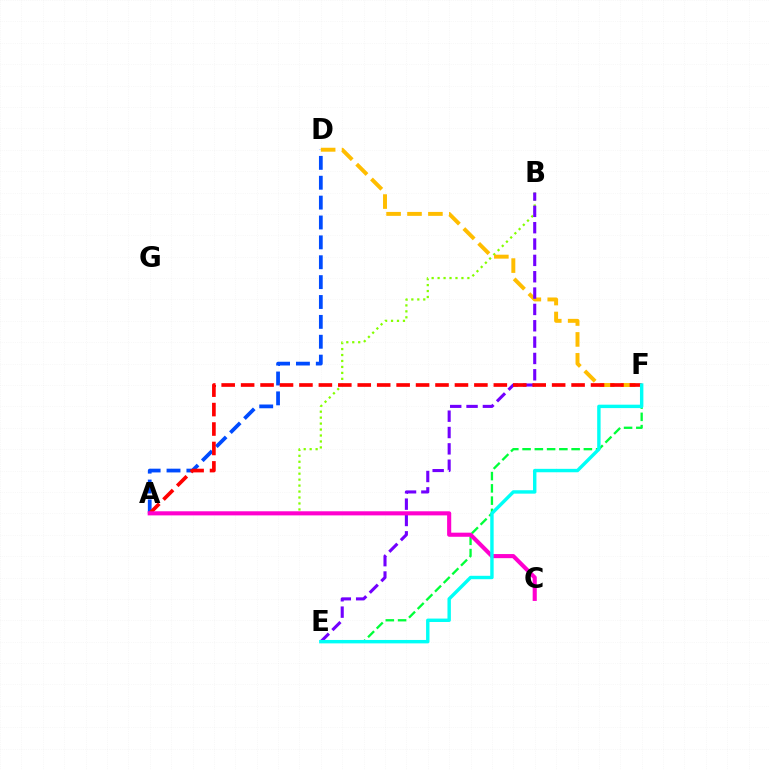{('A', 'B'): [{'color': '#84ff00', 'line_style': 'dotted', 'thickness': 1.62}], ('A', 'D'): [{'color': '#004bff', 'line_style': 'dashed', 'thickness': 2.7}], ('D', 'F'): [{'color': '#ffbd00', 'line_style': 'dashed', 'thickness': 2.84}], ('E', 'F'): [{'color': '#00ff39', 'line_style': 'dashed', 'thickness': 1.67}, {'color': '#00fff6', 'line_style': 'solid', 'thickness': 2.46}], ('B', 'E'): [{'color': '#7200ff', 'line_style': 'dashed', 'thickness': 2.22}], ('A', 'F'): [{'color': '#ff0000', 'line_style': 'dashed', 'thickness': 2.64}], ('A', 'C'): [{'color': '#ff00cf', 'line_style': 'solid', 'thickness': 2.95}]}